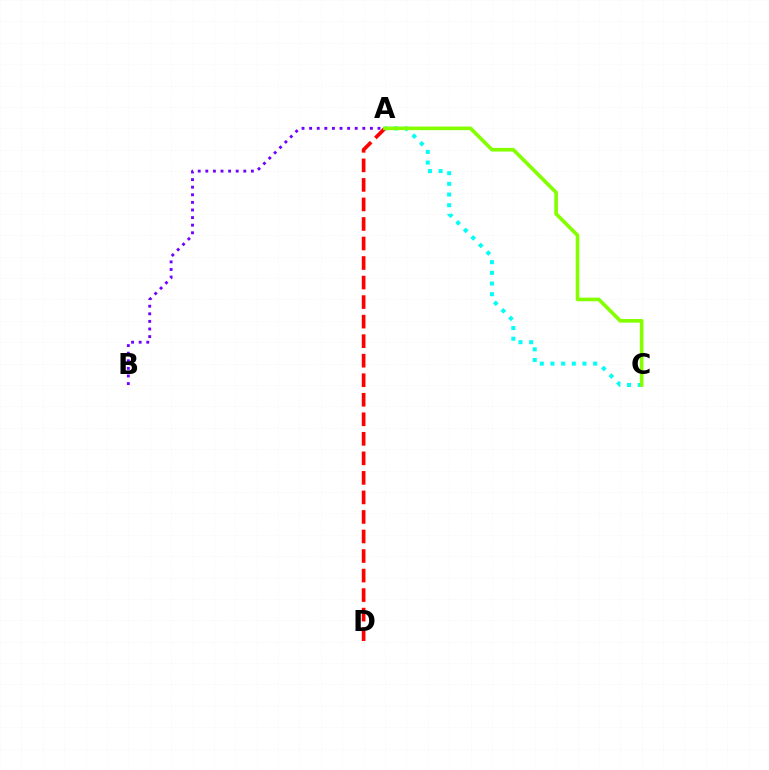{('A', 'C'): [{'color': '#00fff6', 'line_style': 'dotted', 'thickness': 2.9}, {'color': '#84ff00', 'line_style': 'solid', 'thickness': 2.62}], ('A', 'D'): [{'color': '#ff0000', 'line_style': 'dashed', 'thickness': 2.65}], ('A', 'B'): [{'color': '#7200ff', 'line_style': 'dotted', 'thickness': 2.06}]}